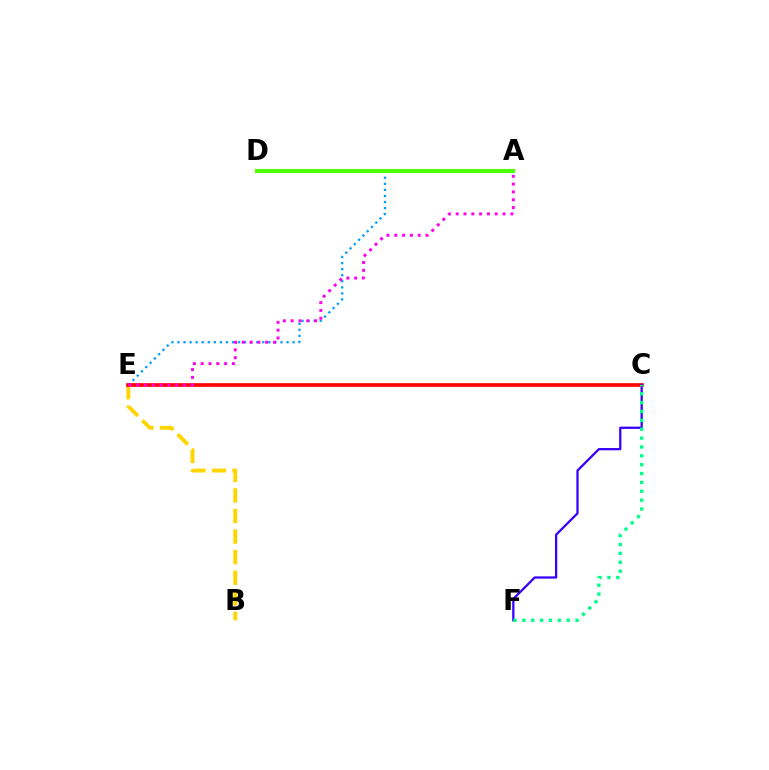{('A', 'E'): [{'color': '#009eff', 'line_style': 'dotted', 'thickness': 1.65}, {'color': '#ff00ed', 'line_style': 'dotted', 'thickness': 2.12}], ('B', 'E'): [{'color': '#ffd500', 'line_style': 'dashed', 'thickness': 2.79}], ('C', 'E'): [{'color': '#ff0000', 'line_style': 'solid', 'thickness': 2.63}], ('C', 'F'): [{'color': '#3700ff', 'line_style': 'solid', 'thickness': 1.63}, {'color': '#00ff86', 'line_style': 'dotted', 'thickness': 2.41}], ('A', 'D'): [{'color': '#4fff00', 'line_style': 'solid', 'thickness': 2.96}]}